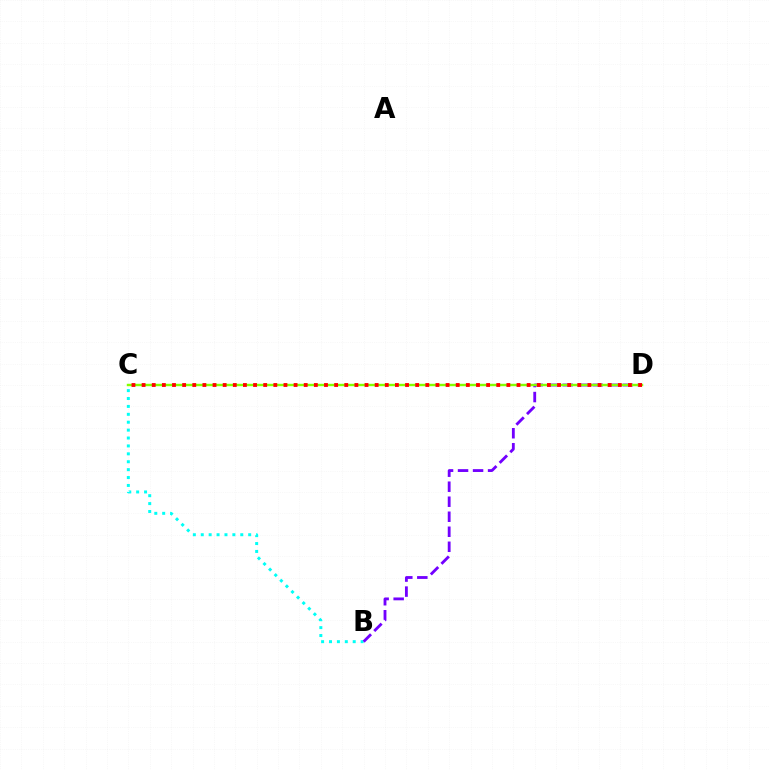{('B', 'C'): [{'color': '#00fff6', 'line_style': 'dotted', 'thickness': 2.15}], ('B', 'D'): [{'color': '#7200ff', 'line_style': 'dashed', 'thickness': 2.04}], ('C', 'D'): [{'color': '#84ff00', 'line_style': 'solid', 'thickness': 1.75}, {'color': '#ff0000', 'line_style': 'dotted', 'thickness': 2.75}]}